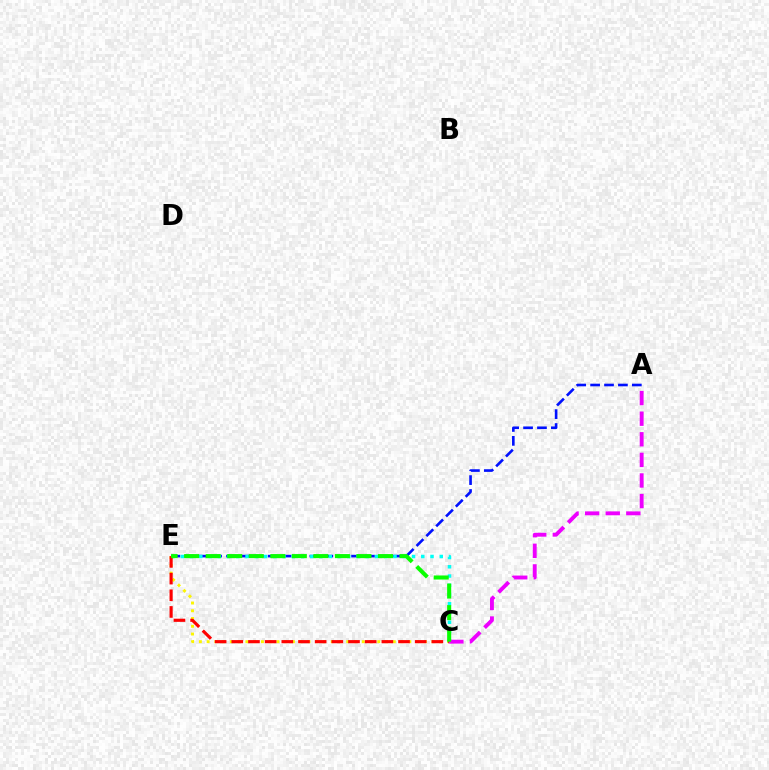{('C', 'E'): [{'color': '#fcf500', 'line_style': 'dotted', 'thickness': 2.11}, {'color': '#00fff6', 'line_style': 'dotted', 'thickness': 2.51}, {'color': '#ff0000', 'line_style': 'dashed', 'thickness': 2.27}, {'color': '#08ff00', 'line_style': 'dashed', 'thickness': 2.93}], ('A', 'E'): [{'color': '#0010ff', 'line_style': 'dashed', 'thickness': 1.89}], ('A', 'C'): [{'color': '#ee00ff', 'line_style': 'dashed', 'thickness': 2.8}]}